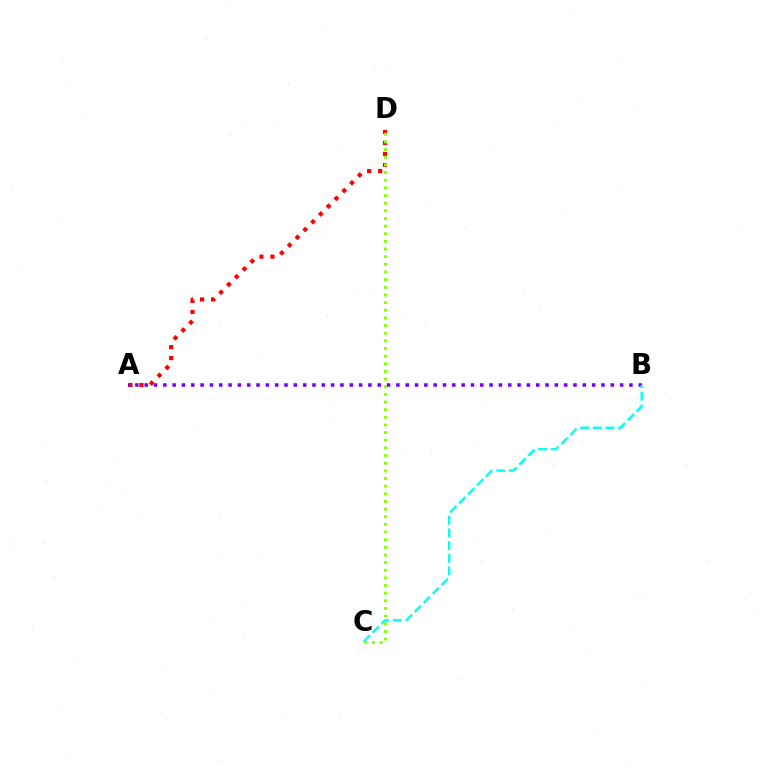{('A', 'D'): [{'color': '#ff0000', 'line_style': 'dotted', 'thickness': 2.99}], ('A', 'B'): [{'color': '#7200ff', 'line_style': 'dotted', 'thickness': 2.53}], ('C', 'D'): [{'color': '#84ff00', 'line_style': 'dotted', 'thickness': 2.08}], ('B', 'C'): [{'color': '#00fff6', 'line_style': 'dashed', 'thickness': 1.72}]}